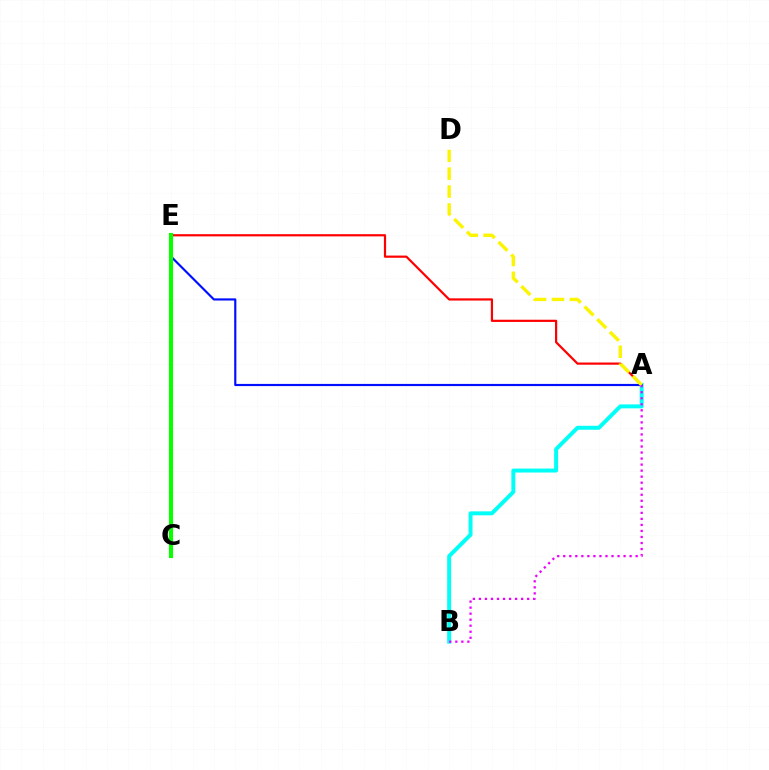{('A', 'E'): [{'color': '#ff0000', 'line_style': 'solid', 'thickness': 1.58}, {'color': '#0010ff', 'line_style': 'solid', 'thickness': 1.56}], ('A', 'B'): [{'color': '#00fff6', 'line_style': 'solid', 'thickness': 2.85}, {'color': '#ee00ff', 'line_style': 'dotted', 'thickness': 1.64}], ('C', 'E'): [{'color': '#08ff00', 'line_style': 'solid', 'thickness': 2.96}], ('A', 'D'): [{'color': '#fcf500', 'line_style': 'dashed', 'thickness': 2.43}]}